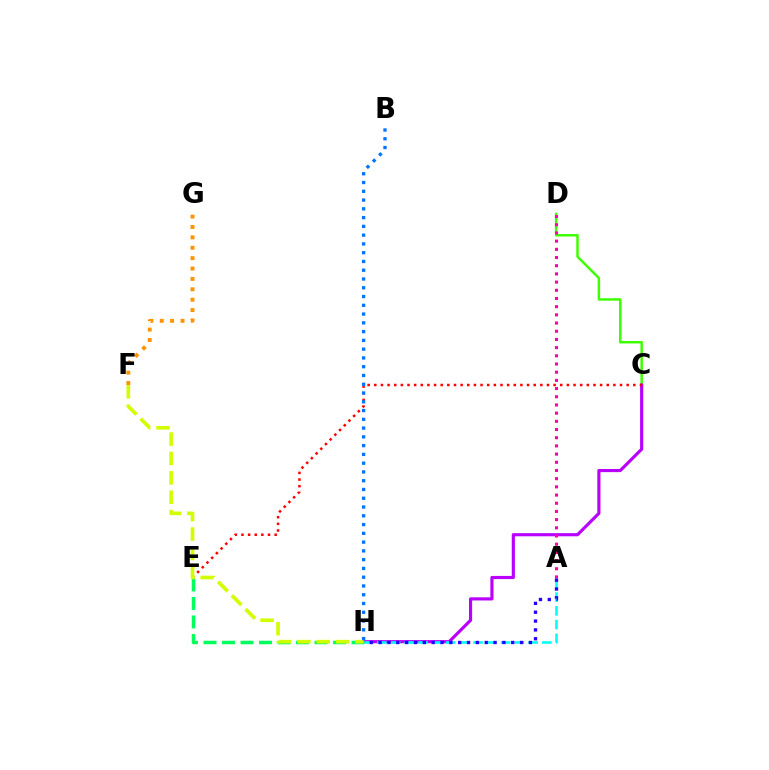{('C', 'D'): [{'color': '#3dff00', 'line_style': 'solid', 'thickness': 1.78}], ('C', 'H'): [{'color': '#b900ff', 'line_style': 'solid', 'thickness': 2.27}], ('F', 'G'): [{'color': '#ff9400', 'line_style': 'dotted', 'thickness': 2.82}], ('C', 'E'): [{'color': '#ff0000', 'line_style': 'dotted', 'thickness': 1.8}], ('A', 'D'): [{'color': '#ff00ac', 'line_style': 'dotted', 'thickness': 2.23}], ('E', 'H'): [{'color': '#00ff5c', 'line_style': 'dashed', 'thickness': 2.51}], ('A', 'H'): [{'color': '#00fff6', 'line_style': 'dashed', 'thickness': 1.87}, {'color': '#2500ff', 'line_style': 'dotted', 'thickness': 2.4}], ('F', 'H'): [{'color': '#d1ff00', 'line_style': 'dashed', 'thickness': 2.63}], ('B', 'H'): [{'color': '#0074ff', 'line_style': 'dotted', 'thickness': 2.38}]}